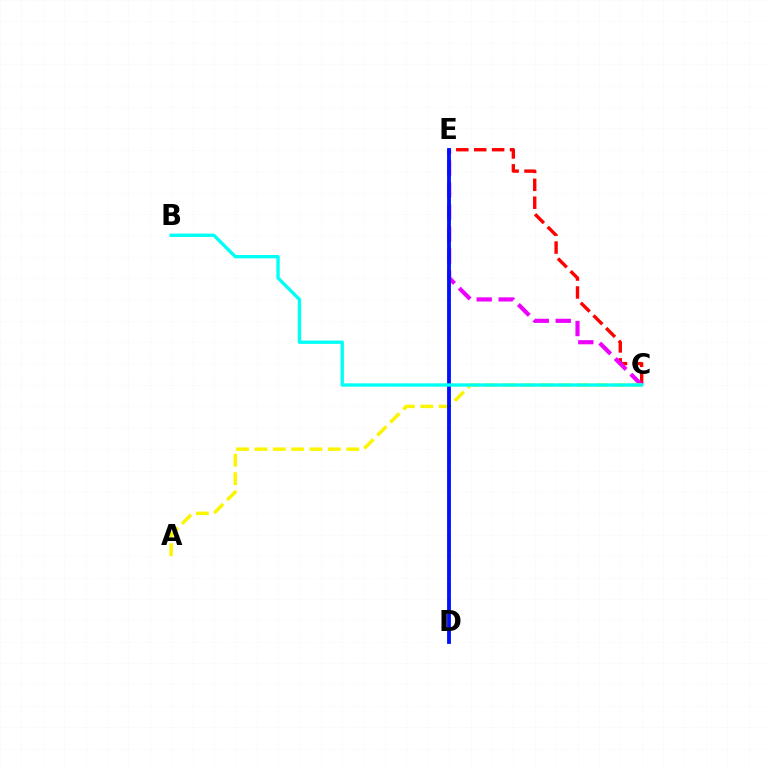{('D', 'E'): [{'color': '#08ff00', 'line_style': 'dashed', 'thickness': 1.57}, {'color': '#0010ff', 'line_style': 'solid', 'thickness': 2.75}], ('C', 'E'): [{'color': '#ff0000', 'line_style': 'dashed', 'thickness': 2.43}, {'color': '#ee00ff', 'line_style': 'dashed', 'thickness': 2.99}], ('A', 'C'): [{'color': '#fcf500', 'line_style': 'dashed', 'thickness': 2.49}], ('B', 'C'): [{'color': '#00fff6', 'line_style': 'solid', 'thickness': 2.41}]}